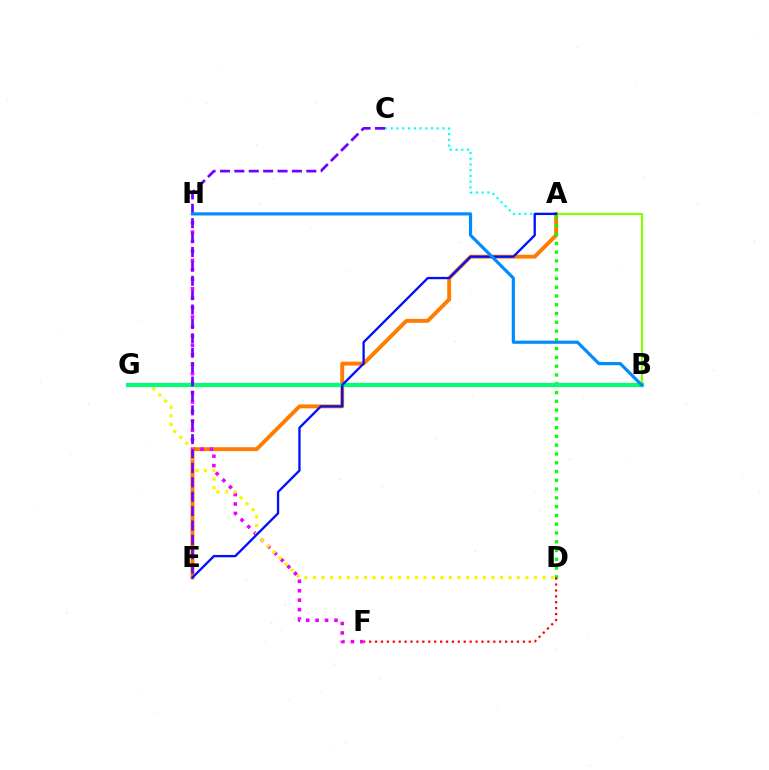{('A', 'E'): [{'color': '#ff7c00', 'line_style': 'solid', 'thickness': 2.8}, {'color': '#0010ff', 'line_style': 'solid', 'thickness': 1.67}], ('A', 'D'): [{'color': '#08ff00', 'line_style': 'dotted', 'thickness': 2.38}], ('A', 'B'): [{'color': '#84ff00', 'line_style': 'solid', 'thickness': 1.52}], ('D', 'F'): [{'color': '#ff0000', 'line_style': 'dotted', 'thickness': 1.61}], ('F', 'H'): [{'color': '#ee00ff', 'line_style': 'dotted', 'thickness': 2.57}], ('D', 'G'): [{'color': '#fcf500', 'line_style': 'dotted', 'thickness': 2.31}], ('B', 'G'): [{'color': '#ff0094', 'line_style': 'solid', 'thickness': 2.98}, {'color': '#00ff74', 'line_style': 'solid', 'thickness': 2.91}], ('C', 'E'): [{'color': '#7200ff', 'line_style': 'dashed', 'thickness': 1.96}], ('A', 'C'): [{'color': '#00fff6', 'line_style': 'dotted', 'thickness': 1.56}], ('B', 'H'): [{'color': '#008cff', 'line_style': 'solid', 'thickness': 2.28}]}